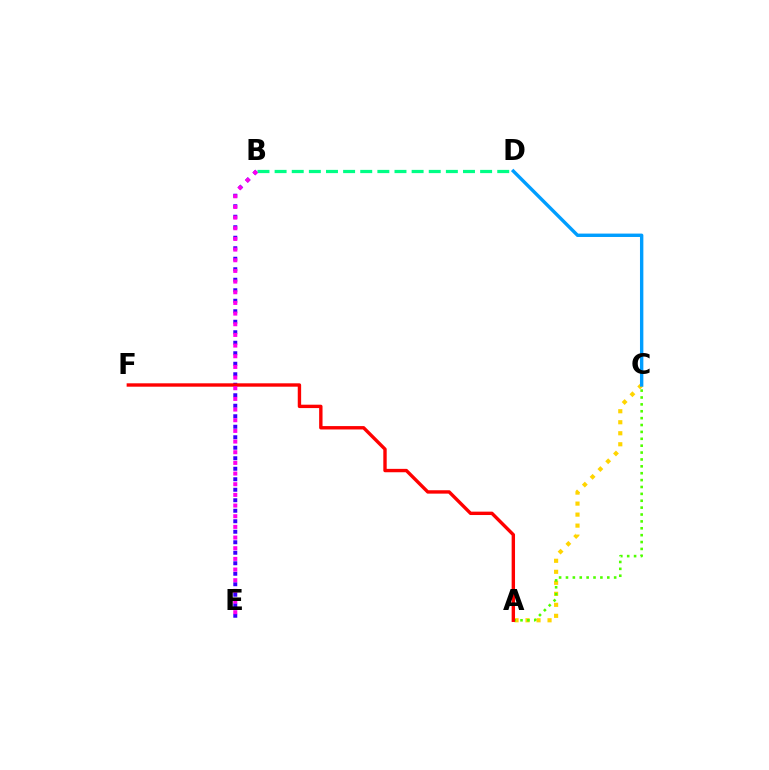{('A', 'C'): [{'color': '#ffd500', 'line_style': 'dotted', 'thickness': 2.99}, {'color': '#4fff00', 'line_style': 'dotted', 'thickness': 1.87}], ('B', 'E'): [{'color': '#3700ff', 'line_style': 'dotted', 'thickness': 2.85}, {'color': '#ff00ed', 'line_style': 'dotted', 'thickness': 2.9}], ('A', 'F'): [{'color': '#ff0000', 'line_style': 'solid', 'thickness': 2.44}], ('B', 'D'): [{'color': '#00ff86', 'line_style': 'dashed', 'thickness': 2.33}], ('C', 'D'): [{'color': '#009eff', 'line_style': 'solid', 'thickness': 2.44}]}